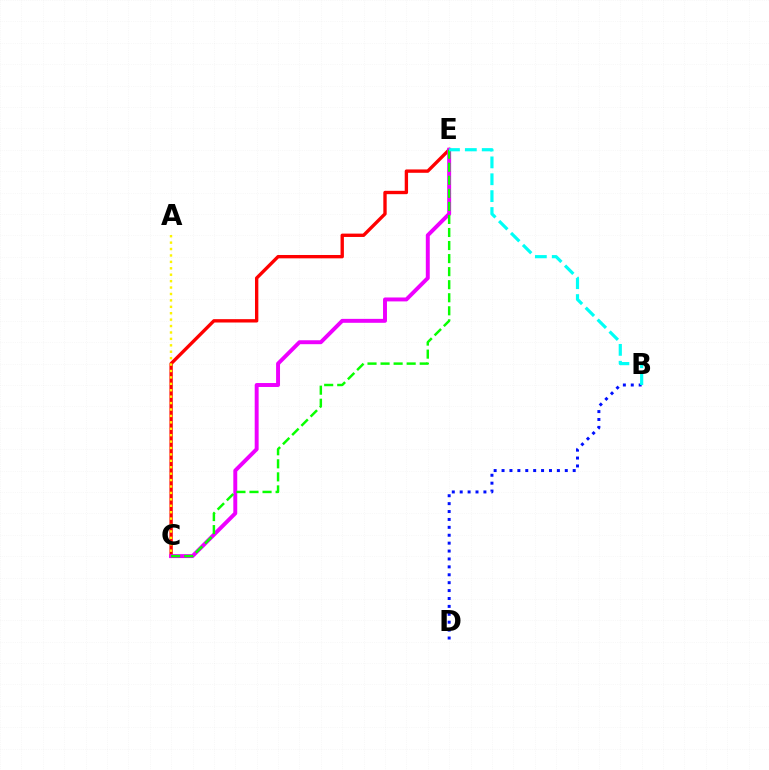{('B', 'D'): [{'color': '#0010ff', 'line_style': 'dotted', 'thickness': 2.15}], ('C', 'E'): [{'color': '#ff0000', 'line_style': 'solid', 'thickness': 2.42}, {'color': '#ee00ff', 'line_style': 'solid', 'thickness': 2.83}, {'color': '#08ff00', 'line_style': 'dashed', 'thickness': 1.77}], ('A', 'C'): [{'color': '#fcf500', 'line_style': 'dotted', 'thickness': 1.74}], ('B', 'E'): [{'color': '#00fff6', 'line_style': 'dashed', 'thickness': 2.29}]}